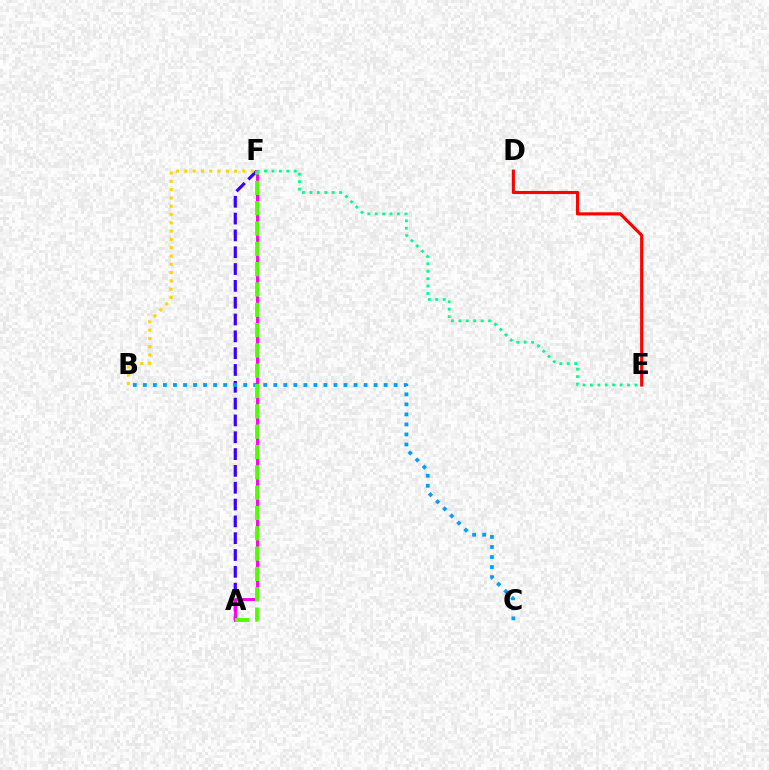{('A', 'F'): [{'color': '#3700ff', 'line_style': 'dashed', 'thickness': 2.29}, {'color': '#ff00ed', 'line_style': 'solid', 'thickness': 2.09}, {'color': '#4fff00', 'line_style': 'dashed', 'thickness': 2.76}], ('B', 'C'): [{'color': '#009eff', 'line_style': 'dotted', 'thickness': 2.73}], ('E', 'F'): [{'color': '#00ff86', 'line_style': 'dotted', 'thickness': 2.02}], ('D', 'E'): [{'color': '#ff0000', 'line_style': 'solid', 'thickness': 2.25}], ('B', 'F'): [{'color': '#ffd500', 'line_style': 'dotted', 'thickness': 2.25}]}